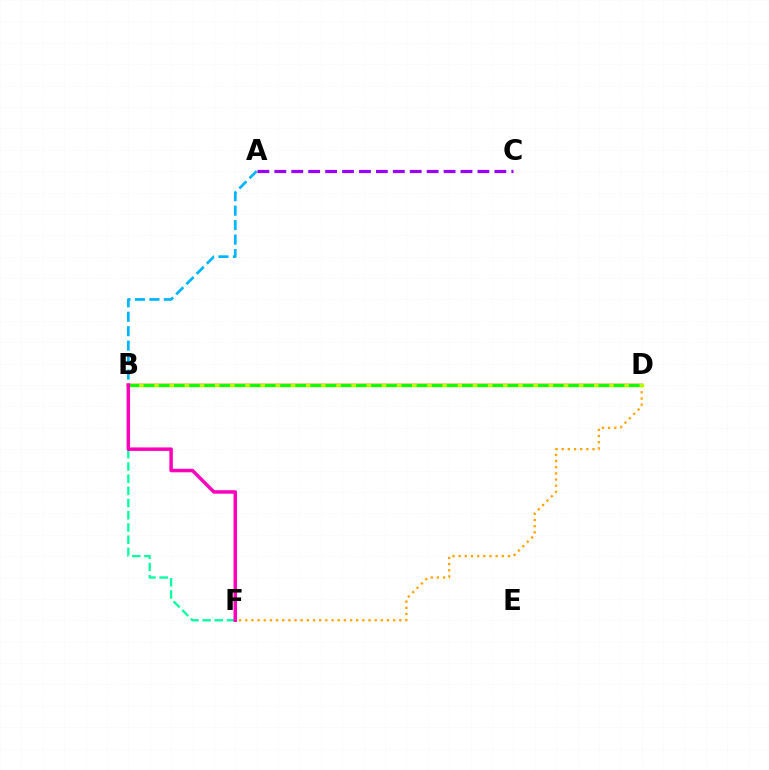{('A', 'B'): [{'color': '#00b5ff', 'line_style': 'dashed', 'thickness': 1.96}], ('B', 'D'): [{'color': '#0010ff', 'line_style': 'dotted', 'thickness': 1.85}, {'color': '#ff0000', 'line_style': 'solid', 'thickness': 1.78}, {'color': '#b3ff00', 'line_style': 'solid', 'thickness': 2.46}, {'color': '#08ff00', 'line_style': 'dashed', 'thickness': 2.06}], ('D', 'F'): [{'color': '#ffa500', 'line_style': 'dotted', 'thickness': 1.67}], ('B', 'F'): [{'color': '#00ff9d', 'line_style': 'dashed', 'thickness': 1.66}, {'color': '#ff00bd', 'line_style': 'solid', 'thickness': 2.51}], ('A', 'C'): [{'color': '#9b00ff', 'line_style': 'dashed', 'thickness': 2.3}]}